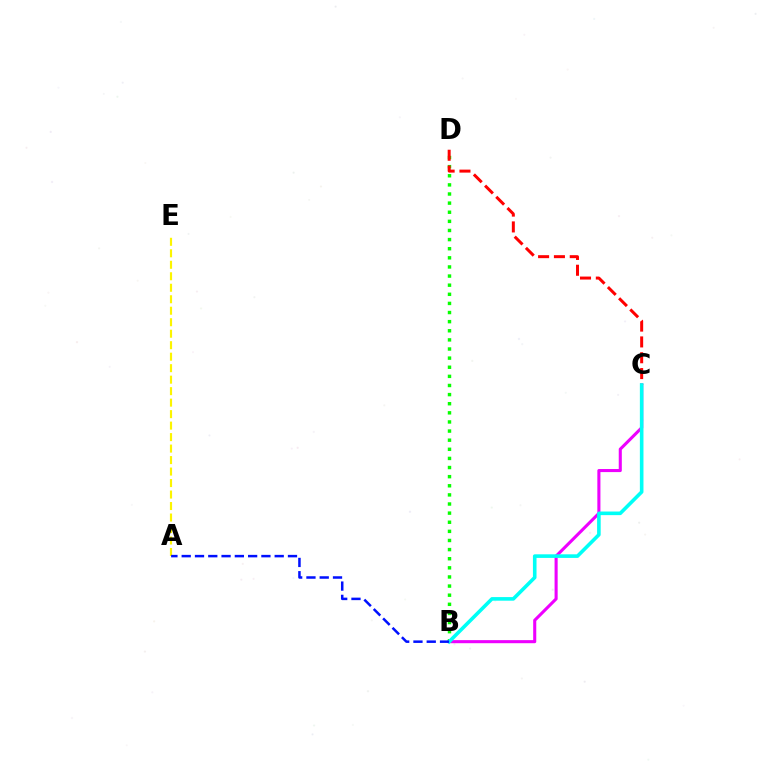{('B', 'C'): [{'color': '#ee00ff', 'line_style': 'solid', 'thickness': 2.22}, {'color': '#00fff6', 'line_style': 'solid', 'thickness': 2.59}], ('B', 'D'): [{'color': '#08ff00', 'line_style': 'dotted', 'thickness': 2.48}], ('A', 'E'): [{'color': '#fcf500', 'line_style': 'dashed', 'thickness': 1.56}], ('C', 'D'): [{'color': '#ff0000', 'line_style': 'dashed', 'thickness': 2.15}], ('A', 'B'): [{'color': '#0010ff', 'line_style': 'dashed', 'thickness': 1.8}]}